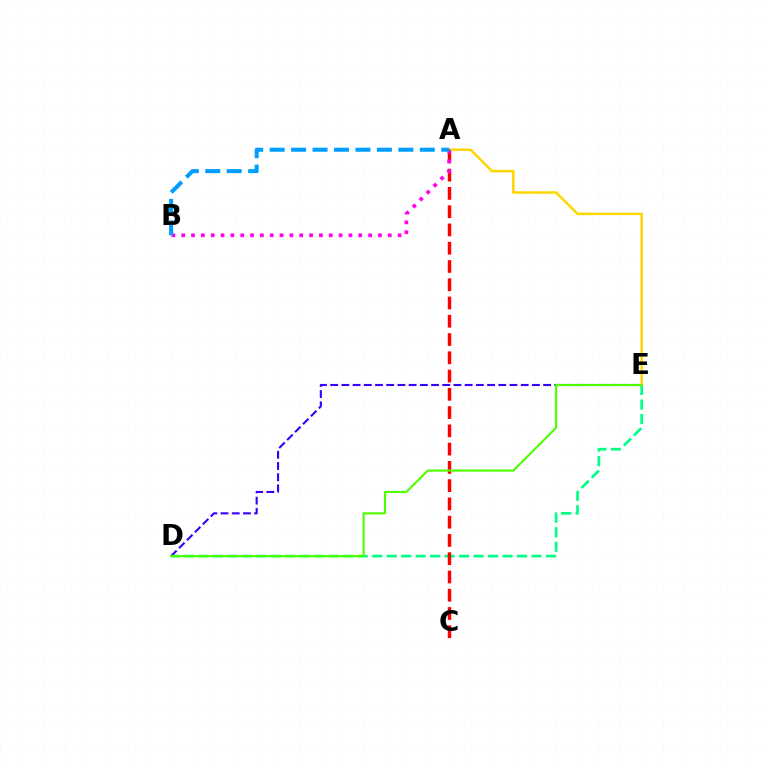{('D', 'E'): [{'color': '#00ff86', 'line_style': 'dashed', 'thickness': 1.97}, {'color': '#3700ff', 'line_style': 'dashed', 'thickness': 1.52}, {'color': '#4fff00', 'line_style': 'solid', 'thickness': 1.53}], ('A', 'C'): [{'color': '#ff0000', 'line_style': 'dashed', 'thickness': 2.48}], ('A', 'E'): [{'color': '#ffd500', 'line_style': 'solid', 'thickness': 1.8}], ('A', 'B'): [{'color': '#ff00ed', 'line_style': 'dotted', 'thickness': 2.67}, {'color': '#009eff', 'line_style': 'dashed', 'thickness': 2.91}]}